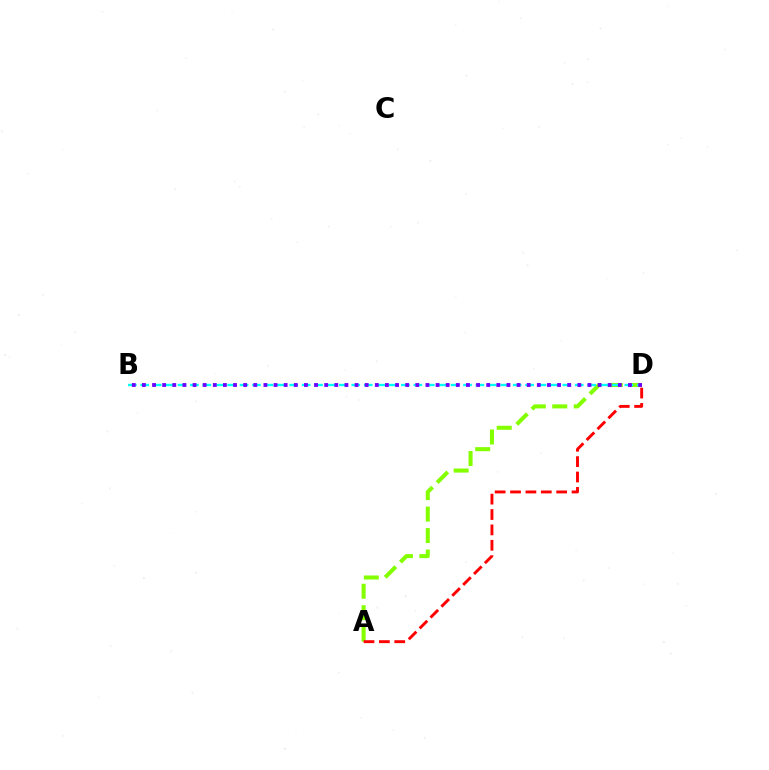{('A', 'D'): [{'color': '#84ff00', 'line_style': 'dashed', 'thickness': 2.92}, {'color': '#ff0000', 'line_style': 'dashed', 'thickness': 2.09}], ('B', 'D'): [{'color': '#00fff6', 'line_style': 'dashed', 'thickness': 1.69}, {'color': '#7200ff', 'line_style': 'dotted', 'thickness': 2.75}]}